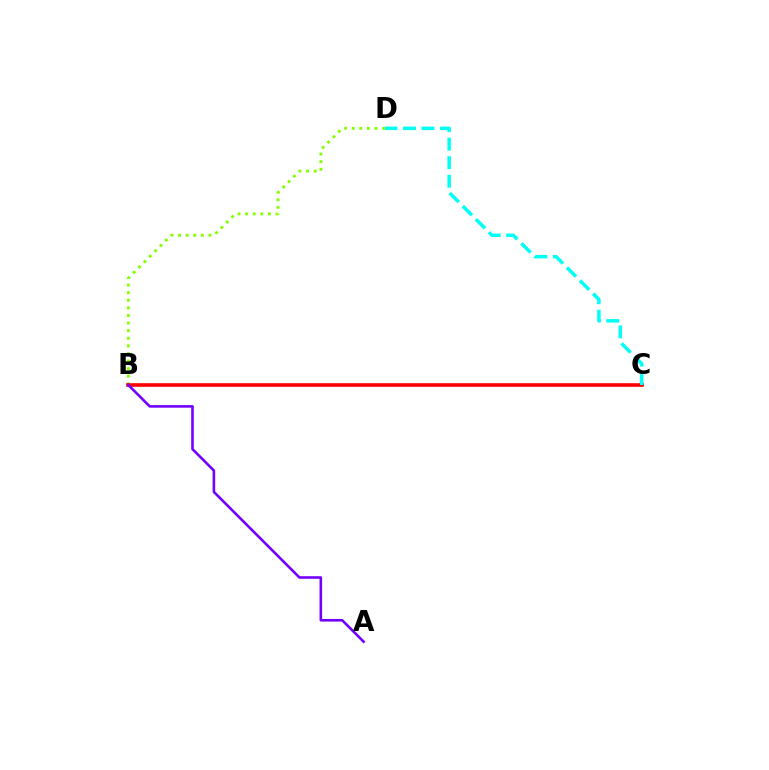{('B', 'D'): [{'color': '#84ff00', 'line_style': 'dotted', 'thickness': 2.06}], ('B', 'C'): [{'color': '#ff0000', 'line_style': 'solid', 'thickness': 2.6}], ('A', 'B'): [{'color': '#7200ff', 'line_style': 'solid', 'thickness': 1.87}], ('C', 'D'): [{'color': '#00fff6', 'line_style': 'dashed', 'thickness': 2.51}]}